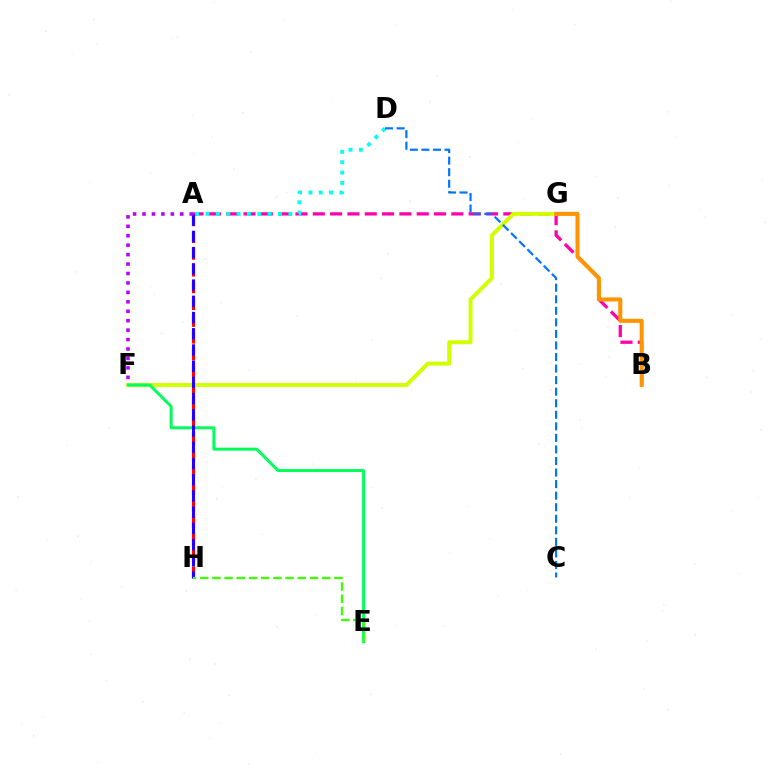{('A', 'B'): [{'color': '#ff00ac', 'line_style': 'dashed', 'thickness': 2.35}], ('A', 'D'): [{'color': '#00fff6', 'line_style': 'dotted', 'thickness': 2.81}], ('A', 'H'): [{'color': '#ff0000', 'line_style': 'dashed', 'thickness': 2.28}, {'color': '#2500ff', 'line_style': 'dashed', 'thickness': 2.2}], ('F', 'G'): [{'color': '#d1ff00', 'line_style': 'solid', 'thickness': 2.84}], ('E', 'F'): [{'color': '#00ff5c', 'line_style': 'solid', 'thickness': 2.16}], ('B', 'G'): [{'color': '#ff9400', 'line_style': 'solid', 'thickness': 2.92}], ('C', 'D'): [{'color': '#0074ff', 'line_style': 'dashed', 'thickness': 1.57}], ('A', 'F'): [{'color': '#b900ff', 'line_style': 'dotted', 'thickness': 2.56}], ('E', 'H'): [{'color': '#3dff00', 'line_style': 'dashed', 'thickness': 1.66}]}